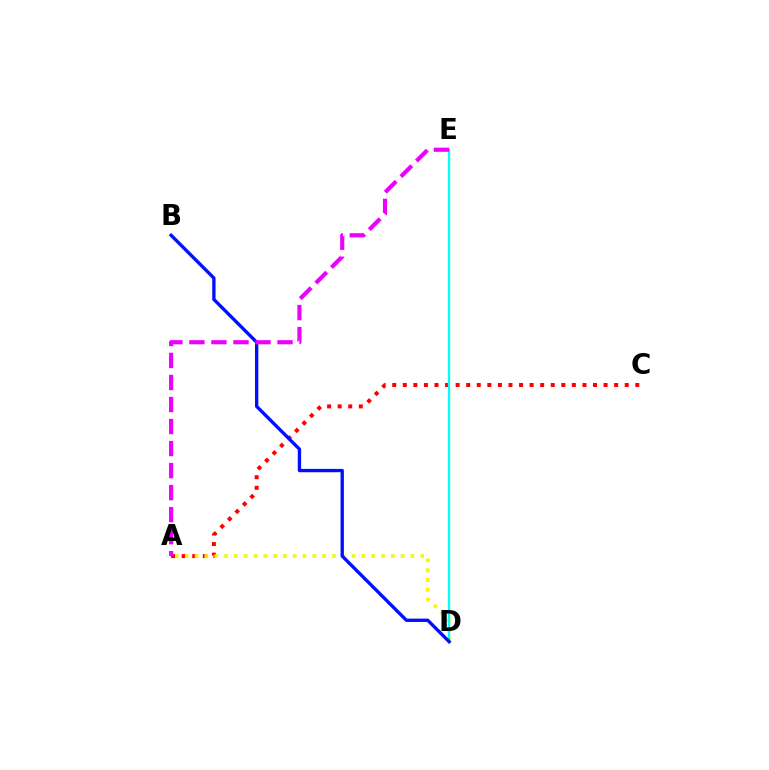{('A', 'C'): [{'color': '#ff0000', 'line_style': 'dotted', 'thickness': 2.87}], ('A', 'D'): [{'color': '#fcf500', 'line_style': 'dotted', 'thickness': 2.67}], ('D', 'E'): [{'color': '#08ff00', 'line_style': 'solid', 'thickness': 1.54}, {'color': '#00fff6', 'line_style': 'solid', 'thickness': 1.56}], ('B', 'D'): [{'color': '#0010ff', 'line_style': 'solid', 'thickness': 2.4}], ('A', 'E'): [{'color': '#ee00ff', 'line_style': 'dashed', 'thickness': 2.99}]}